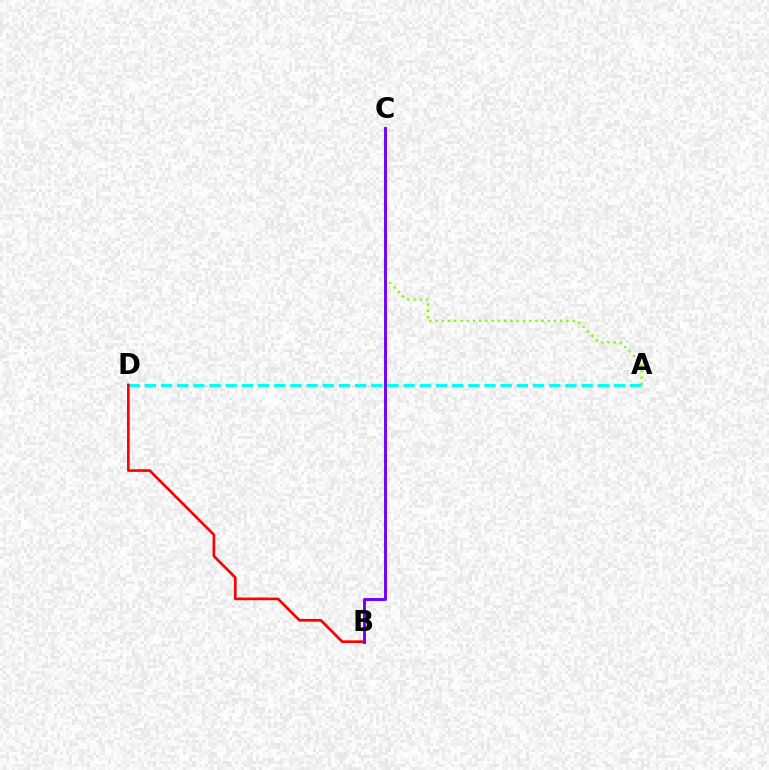{('A', 'C'): [{'color': '#84ff00', 'line_style': 'dotted', 'thickness': 1.69}], ('A', 'D'): [{'color': '#00fff6', 'line_style': 'dashed', 'thickness': 2.2}], ('B', 'D'): [{'color': '#ff0000', 'line_style': 'solid', 'thickness': 1.92}], ('B', 'C'): [{'color': '#7200ff', 'line_style': 'solid', 'thickness': 2.11}]}